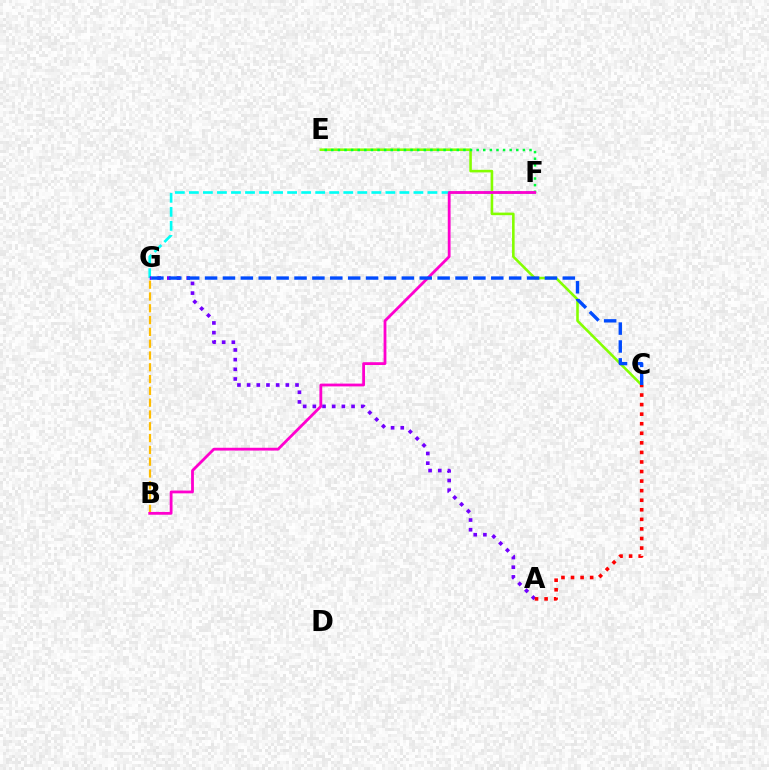{('C', 'E'): [{'color': '#84ff00', 'line_style': 'solid', 'thickness': 1.86}], ('B', 'G'): [{'color': '#ffbd00', 'line_style': 'dashed', 'thickness': 1.6}], ('F', 'G'): [{'color': '#00fff6', 'line_style': 'dashed', 'thickness': 1.91}], ('E', 'F'): [{'color': '#00ff39', 'line_style': 'dotted', 'thickness': 1.8}], ('A', 'G'): [{'color': '#7200ff', 'line_style': 'dotted', 'thickness': 2.63}], ('B', 'F'): [{'color': '#ff00cf', 'line_style': 'solid', 'thickness': 2.02}], ('A', 'C'): [{'color': '#ff0000', 'line_style': 'dotted', 'thickness': 2.6}], ('C', 'G'): [{'color': '#004bff', 'line_style': 'dashed', 'thickness': 2.43}]}